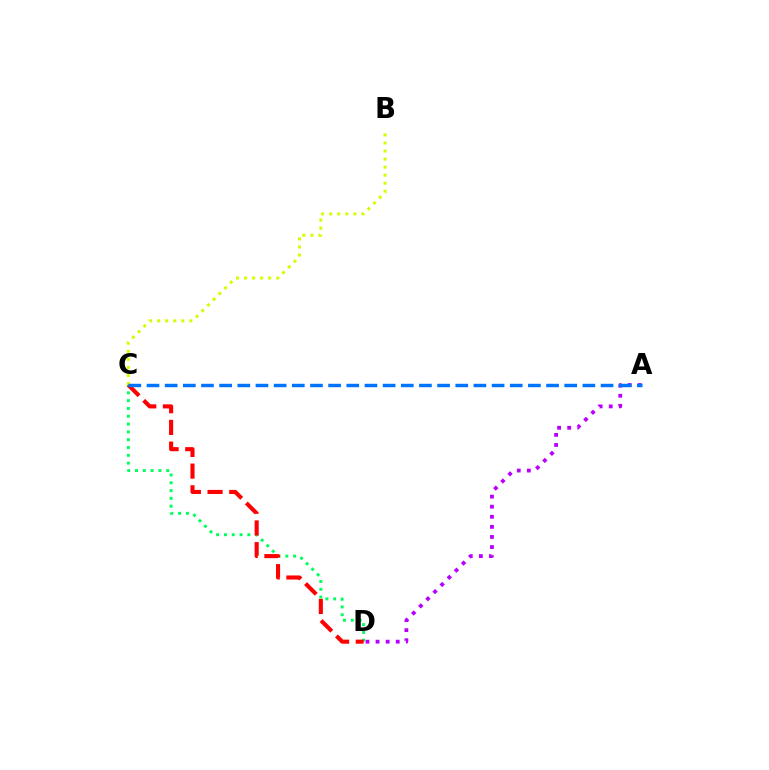{('B', 'C'): [{'color': '#d1ff00', 'line_style': 'dotted', 'thickness': 2.19}], ('C', 'D'): [{'color': '#00ff5c', 'line_style': 'dotted', 'thickness': 2.12}, {'color': '#ff0000', 'line_style': 'dashed', 'thickness': 2.95}], ('A', 'D'): [{'color': '#b900ff', 'line_style': 'dotted', 'thickness': 2.74}], ('A', 'C'): [{'color': '#0074ff', 'line_style': 'dashed', 'thickness': 2.47}]}